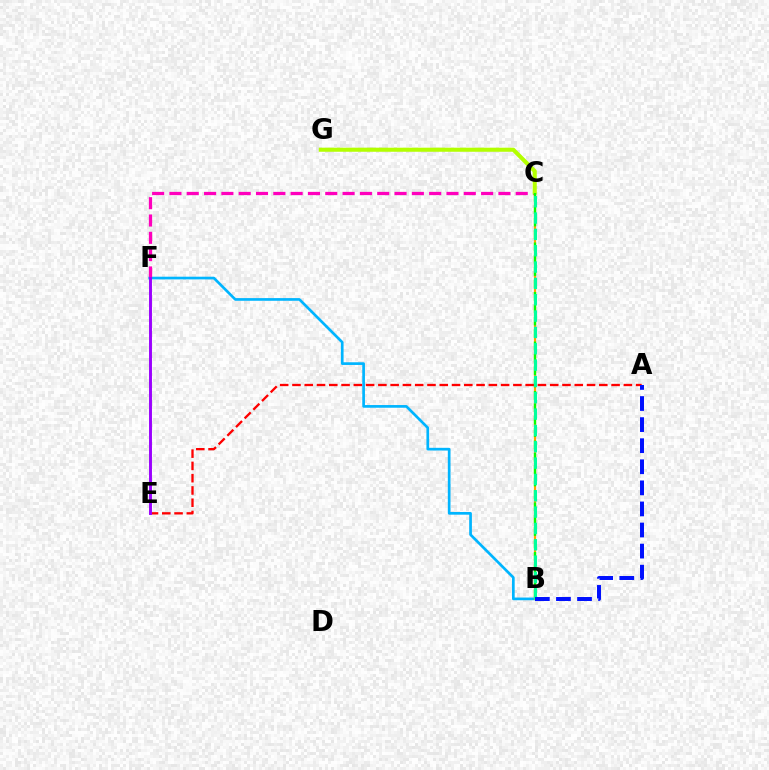{('B', 'F'): [{'color': '#00b5ff', 'line_style': 'solid', 'thickness': 1.94}], ('C', 'F'): [{'color': '#ff00bd', 'line_style': 'dashed', 'thickness': 2.35}], ('B', 'C'): [{'color': '#ffa500', 'line_style': 'solid', 'thickness': 1.55}, {'color': '#08ff00', 'line_style': 'dashed', 'thickness': 1.68}, {'color': '#00ff9d', 'line_style': 'dashed', 'thickness': 2.22}], ('A', 'E'): [{'color': '#ff0000', 'line_style': 'dashed', 'thickness': 1.67}], ('E', 'F'): [{'color': '#9b00ff', 'line_style': 'solid', 'thickness': 2.1}], ('C', 'G'): [{'color': '#b3ff00', 'line_style': 'solid', 'thickness': 2.94}], ('A', 'B'): [{'color': '#0010ff', 'line_style': 'dashed', 'thickness': 2.86}]}